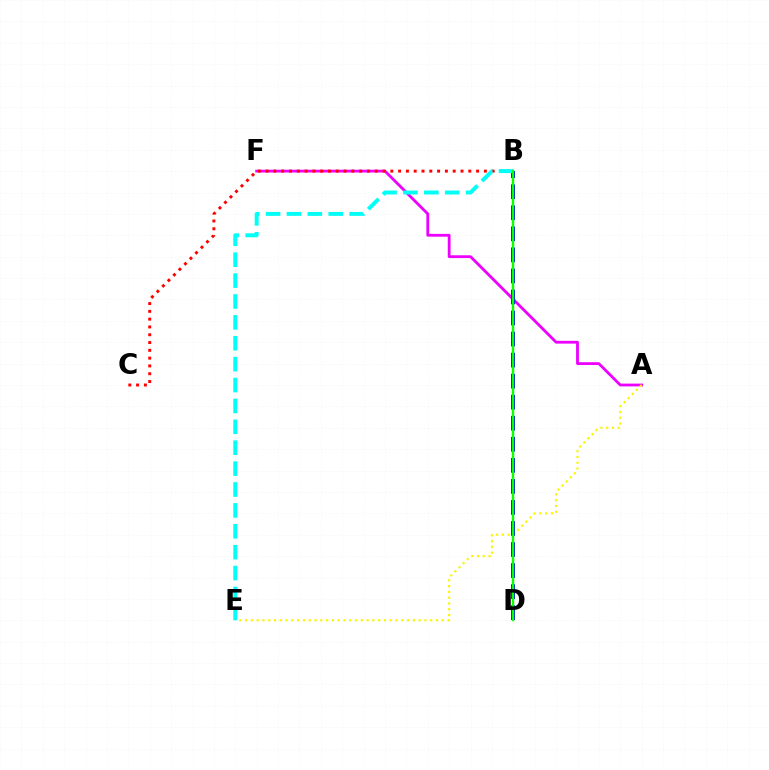{('A', 'F'): [{'color': '#ee00ff', 'line_style': 'solid', 'thickness': 2.01}], ('A', 'E'): [{'color': '#fcf500', 'line_style': 'dotted', 'thickness': 1.57}], ('B', 'D'): [{'color': '#0010ff', 'line_style': 'dashed', 'thickness': 2.86}, {'color': '#08ff00', 'line_style': 'solid', 'thickness': 1.71}], ('B', 'C'): [{'color': '#ff0000', 'line_style': 'dotted', 'thickness': 2.12}], ('B', 'E'): [{'color': '#00fff6', 'line_style': 'dashed', 'thickness': 2.84}]}